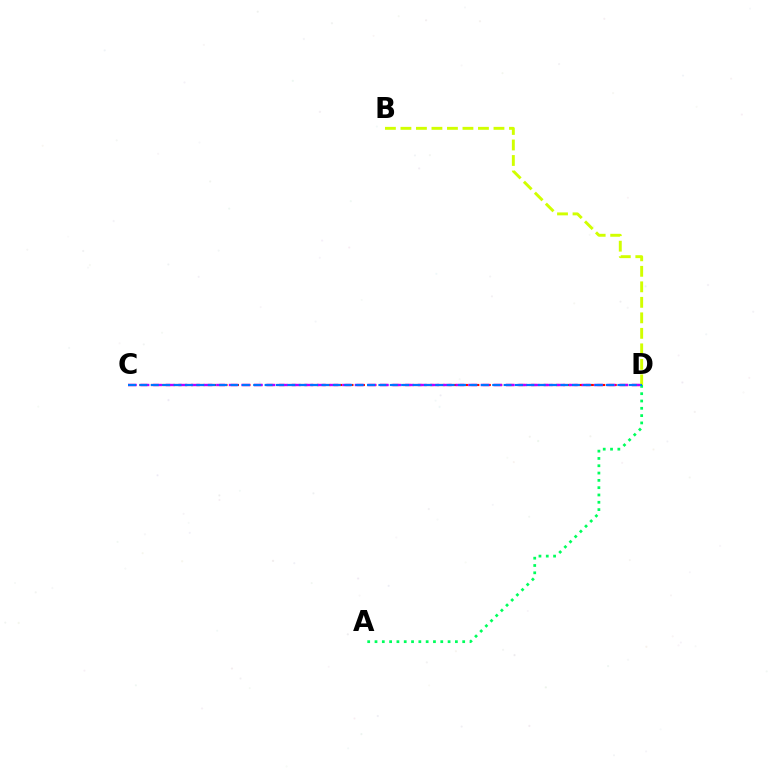{('C', 'D'): [{'color': '#ff0000', 'line_style': 'dashed', 'thickness': 1.55}, {'color': '#b900ff', 'line_style': 'dashed', 'thickness': 1.71}, {'color': '#0074ff', 'line_style': 'dashed', 'thickness': 1.55}], ('A', 'D'): [{'color': '#00ff5c', 'line_style': 'dotted', 'thickness': 1.99}], ('B', 'D'): [{'color': '#d1ff00', 'line_style': 'dashed', 'thickness': 2.11}]}